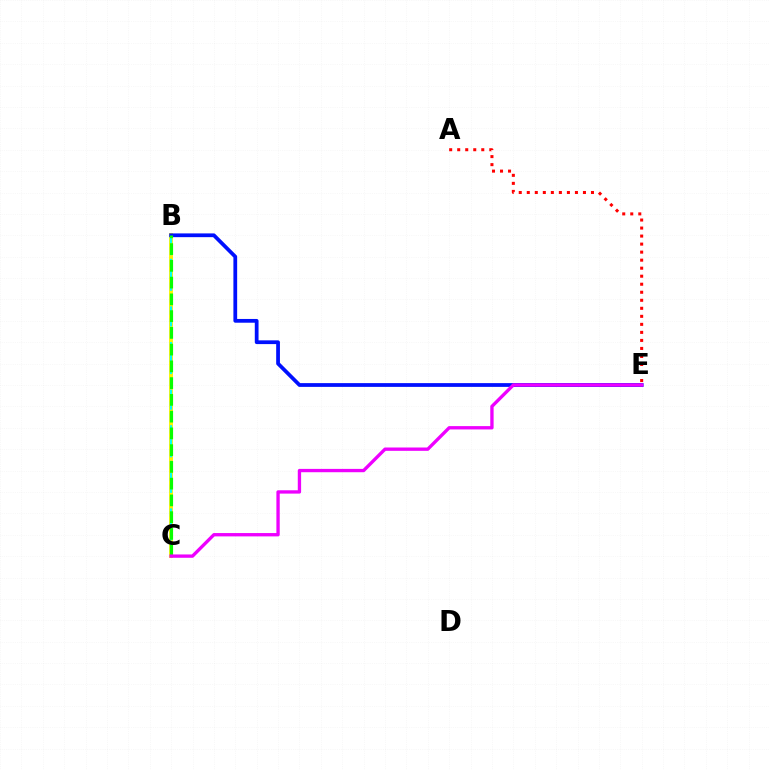{('B', 'C'): [{'color': '#fcf500', 'line_style': 'solid', 'thickness': 2.82}, {'color': '#00fff6', 'line_style': 'dashed', 'thickness': 1.61}, {'color': '#08ff00', 'line_style': 'dashed', 'thickness': 2.28}], ('A', 'E'): [{'color': '#ff0000', 'line_style': 'dotted', 'thickness': 2.18}], ('B', 'E'): [{'color': '#0010ff', 'line_style': 'solid', 'thickness': 2.7}], ('C', 'E'): [{'color': '#ee00ff', 'line_style': 'solid', 'thickness': 2.4}]}